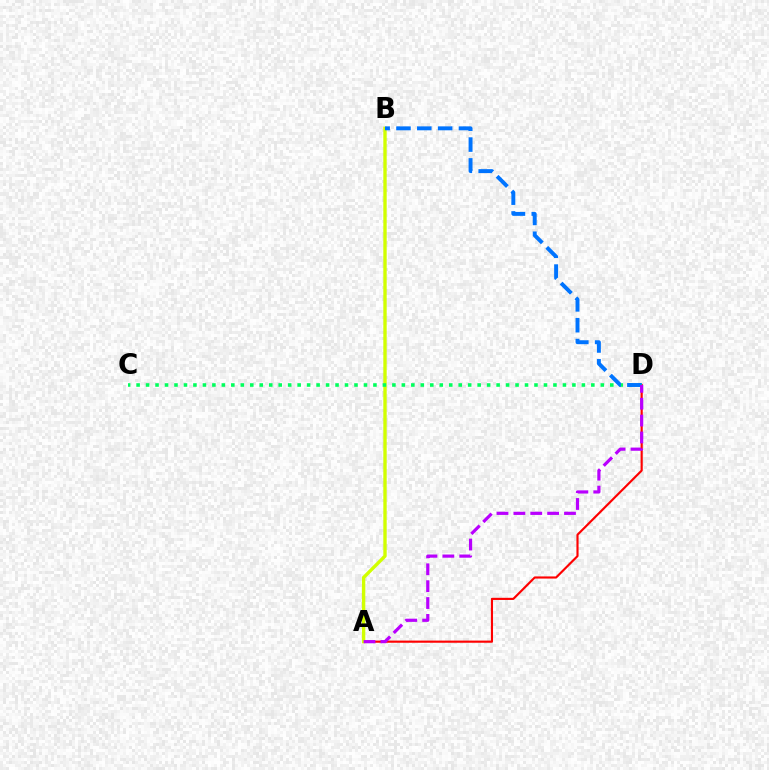{('A', 'D'): [{'color': '#ff0000', 'line_style': 'solid', 'thickness': 1.55}, {'color': '#b900ff', 'line_style': 'dashed', 'thickness': 2.29}], ('A', 'B'): [{'color': '#d1ff00', 'line_style': 'solid', 'thickness': 2.43}], ('C', 'D'): [{'color': '#00ff5c', 'line_style': 'dotted', 'thickness': 2.57}], ('B', 'D'): [{'color': '#0074ff', 'line_style': 'dashed', 'thickness': 2.83}]}